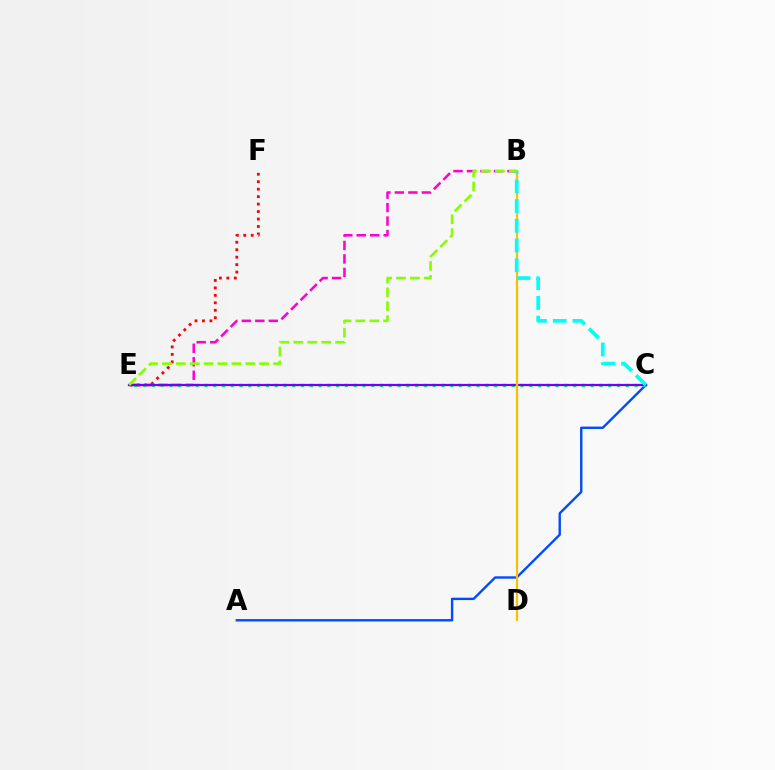{('E', 'F'): [{'color': '#ff0000', 'line_style': 'dotted', 'thickness': 2.03}], ('B', 'E'): [{'color': '#ff00cf', 'line_style': 'dashed', 'thickness': 1.83}, {'color': '#84ff00', 'line_style': 'dashed', 'thickness': 1.89}], ('A', 'C'): [{'color': '#004bff', 'line_style': 'solid', 'thickness': 1.71}], ('C', 'E'): [{'color': '#00ff39', 'line_style': 'dotted', 'thickness': 2.38}, {'color': '#7200ff', 'line_style': 'solid', 'thickness': 1.62}], ('B', 'D'): [{'color': '#ffbd00', 'line_style': 'solid', 'thickness': 1.6}], ('B', 'C'): [{'color': '#00fff6', 'line_style': 'dashed', 'thickness': 2.68}]}